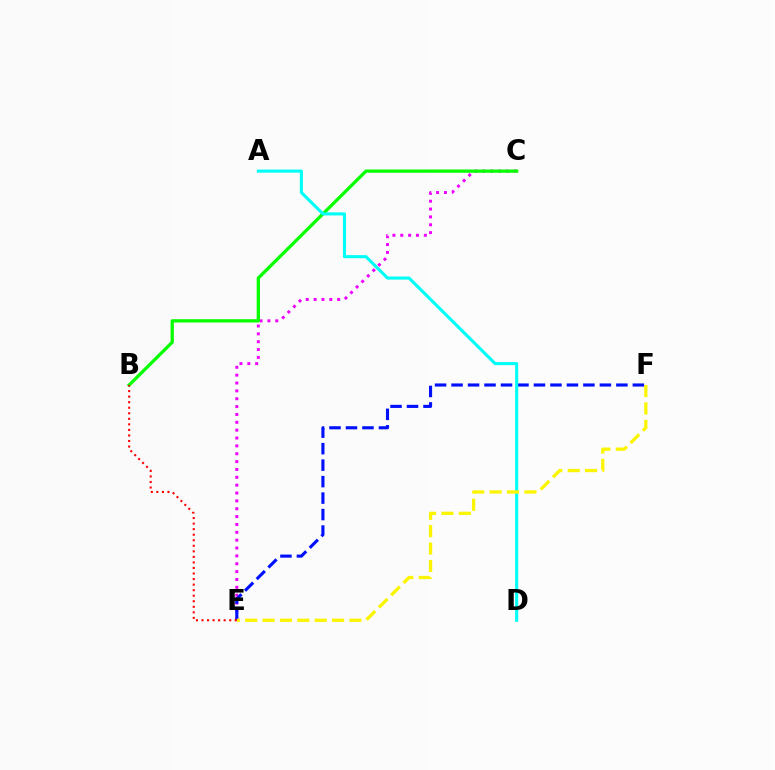{('C', 'E'): [{'color': '#ee00ff', 'line_style': 'dotted', 'thickness': 2.13}], ('E', 'F'): [{'color': '#0010ff', 'line_style': 'dashed', 'thickness': 2.24}, {'color': '#fcf500', 'line_style': 'dashed', 'thickness': 2.36}], ('B', 'C'): [{'color': '#08ff00', 'line_style': 'solid', 'thickness': 2.36}], ('A', 'D'): [{'color': '#00fff6', 'line_style': 'solid', 'thickness': 2.22}], ('B', 'E'): [{'color': '#ff0000', 'line_style': 'dotted', 'thickness': 1.51}]}